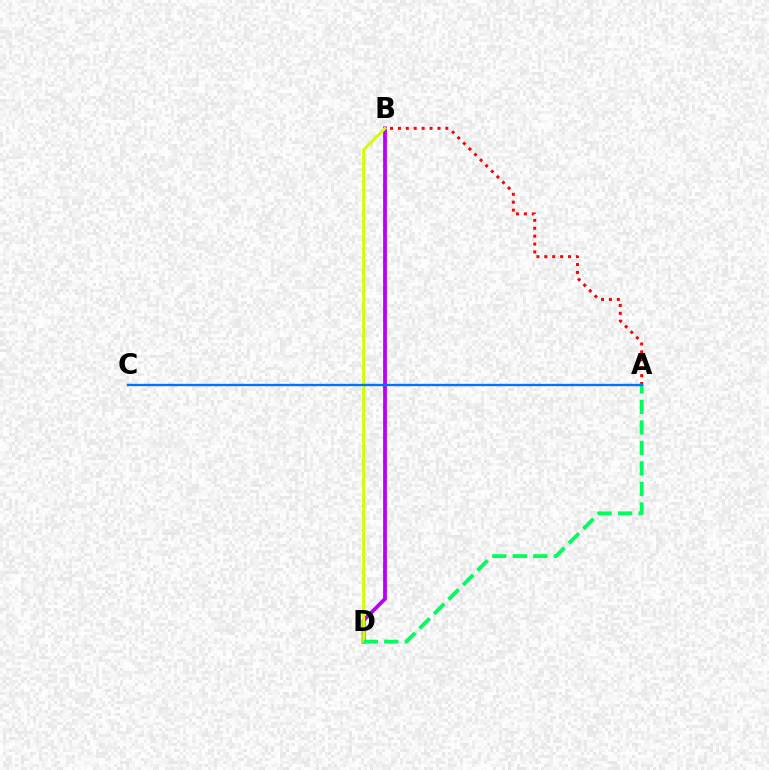{('B', 'D'): [{'color': '#b900ff', 'line_style': 'solid', 'thickness': 2.72}, {'color': '#d1ff00', 'line_style': 'solid', 'thickness': 2.07}], ('A', 'B'): [{'color': '#ff0000', 'line_style': 'dotted', 'thickness': 2.15}], ('A', 'D'): [{'color': '#00ff5c', 'line_style': 'dashed', 'thickness': 2.78}], ('A', 'C'): [{'color': '#0074ff', 'line_style': 'solid', 'thickness': 1.69}]}